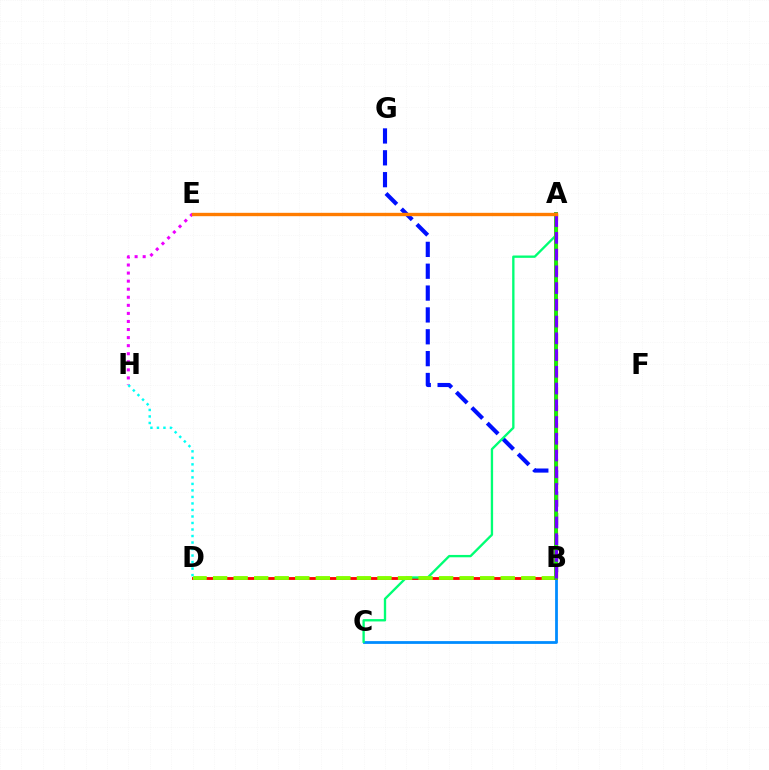{('B', 'D'): [{'color': '#ff0000', 'line_style': 'solid', 'thickness': 2.04}, {'color': '#84ff00', 'line_style': 'dashed', 'thickness': 2.79}], ('B', 'C'): [{'color': '#008cff', 'line_style': 'solid', 'thickness': 2.0}], ('A', 'B'): [{'color': '#fcf500', 'line_style': 'dashed', 'thickness': 2.43}, {'color': '#ff0094', 'line_style': 'solid', 'thickness': 2.85}, {'color': '#08ff00', 'line_style': 'solid', 'thickness': 2.52}, {'color': '#7200ff', 'line_style': 'dashed', 'thickness': 2.27}], ('B', 'G'): [{'color': '#0010ff', 'line_style': 'dashed', 'thickness': 2.97}], ('E', 'H'): [{'color': '#ee00ff', 'line_style': 'dotted', 'thickness': 2.19}], ('A', 'C'): [{'color': '#00ff74', 'line_style': 'solid', 'thickness': 1.69}], ('D', 'H'): [{'color': '#00fff6', 'line_style': 'dotted', 'thickness': 1.77}], ('A', 'E'): [{'color': '#ff7c00', 'line_style': 'solid', 'thickness': 2.42}]}